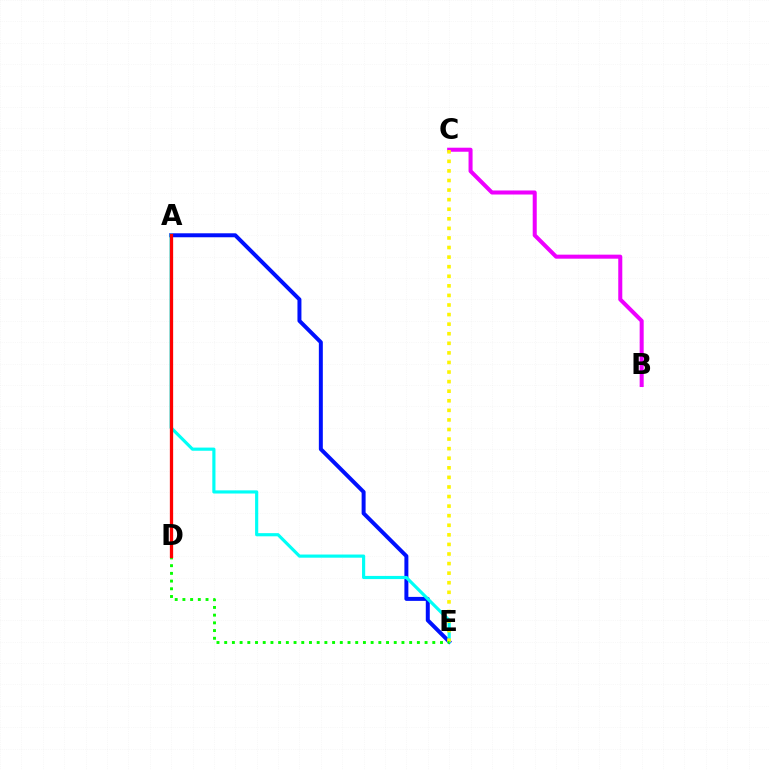{('B', 'C'): [{'color': '#ee00ff', 'line_style': 'solid', 'thickness': 2.9}], ('A', 'E'): [{'color': '#0010ff', 'line_style': 'solid', 'thickness': 2.86}, {'color': '#00fff6', 'line_style': 'solid', 'thickness': 2.28}], ('C', 'E'): [{'color': '#fcf500', 'line_style': 'dotted', 'thickness': 2.6}], ('D', 'E'): [{'color': '#08ff00', 'line_style': 'dotted', 'thickness': 2.09}], ('A', 'D'): [{'color': '#ff0000', 'line_style': 'solid', 'thickness': 2.37}]}